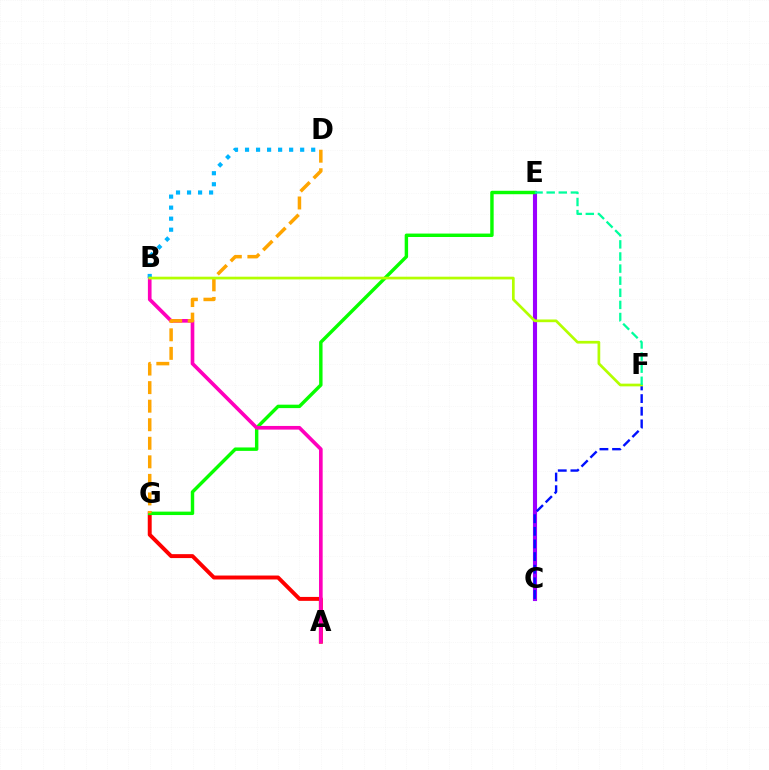{('A', 'G'): [{'color': '#ff0000', 'line_style': 'solid', 'thickness': 2.83}], ('C', 'E'): [{'color': '#9b00ff', 'line_style': 'solid', 'thickness': 2.95}], ('C', 'F'): [{'color': '#0010ff', 'line_style': 'dashed', 'thickness': 1.72}], ('E', 'G'): [{'color': '#08ff00', 'line_style': 'solid', 'thickness': 2.47}], ('A', 'B'): [{'color': '#ff00bd', 'line_style': 'solid', 'thickness': 2.63}], ('D', 'G'): [{'color': '#ffa500', 'line_style': 'dashed', 'thickness': 2.52}], ('B', 'D'): [{'color': '#00b5ff', 'line_style': 'dotted', 'thickness': 3.0}], ('B', 'F'): [{'color': '#b3ff00', 'line_style': 'solid', 'thickness': 1.95}], ('E', 'F'): [{'color': '#00ff9d', 'line_style': 'dashed', 'thickness': 1.64}]}